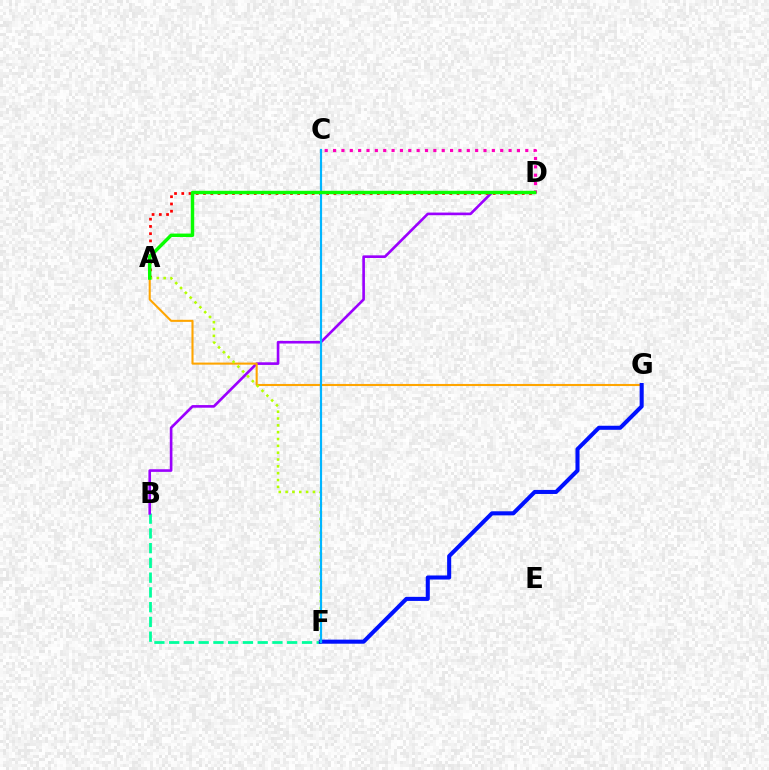{('B', 'F'): [{'color': '#00ff9d', 'line_style': 'dashed', 'thickness': 2.0}], ('B', 'D'): [{'color': '#9b00ff', 'line_style': 'solid', 'thickness': 1.9}], ('A', 'D'): [{'color': '#ff0000', 'line_style': 'dotted', 'thickness': 1.97}, {'color': '#08ff00', 'line_style': 'solid', 'thickness': 2.47}], ('A', 'G'): [{'color': '#ffa500', 'line_style': 'solid', 'thickness': 1.5}], ('F', 'G'): [{'color': '#0010ff', 'line_style': 'solid', 'thickness': 2.92}], ('A', 'F'): [{'color': '#b3ff00', 'line_style': 'dotted', 'thickness': 1.86}], ('C', 'F'): [{'color': '#00b5ff', 'line_style': 'solid', 'thickness': 1.56}], ('C', 'D'): [{'color': '#ff00bd', 'line_style': 'dotted', 'thickness': 2.27}]}